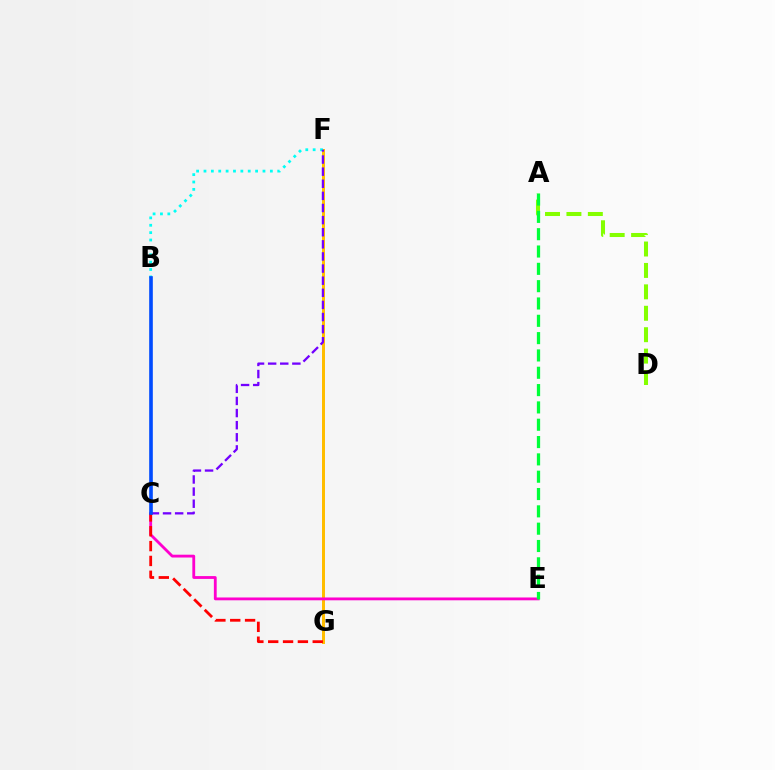{('F', 'G'): [{'color': '#ffbd00', 'line_style': 'solid', 'thickness': 2.16}], ('B', 'F'): [{'color': '#00fff6', 'line_style': 'dotted', 'thickness': 2.0}], ('A', 'D'): [{'color': '#84ff00', 'line_style': 'dashed', 'thickness': 2.91}], ('C', 'E'): [{'color': '#ff00cf', 'line_style': 'solid', 'thickness': 2.03}], ('C', 'F'): [{'color': '#7200ff', 'line_style': 'dashed', 'thickness': 1.65}], ('C', 'G'): [{'color': '#ff0000', 'line_style': 'dashed', 'thickness': 2.02}], ('B', 'C'): [{'color': '#004bff', 'line_style': 'solid', 'thickness': 2.61}], ('A', 'E'): [{'color': '#00ff39', 'line_style': 'dashed', 'thickness': 2.35}]}